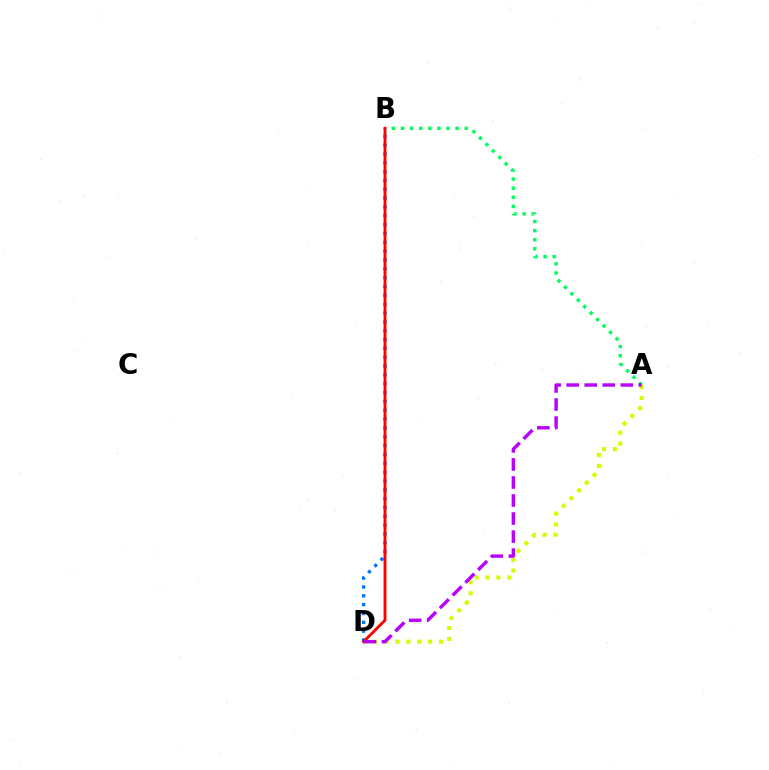{('A', 'B'): [{'color': '#00ff5c', 'line_style': 'dotted', 'thickness': 2.47}], ('A', 'D'): [{'color': '#d1ff00', 'line_style': 'dotted', 'thickness': 2.96}, {'color': '#b900ff', 'line_style': 'dashed', 'thickness': 2.45}], ('B', 'D'): [{'color': '#0074ff', 'line_style': 'dotted', 'thickness': 2.4}, {'color': '#ff0000', 'line_style': 'solid', 'thickness': 2.07}]}